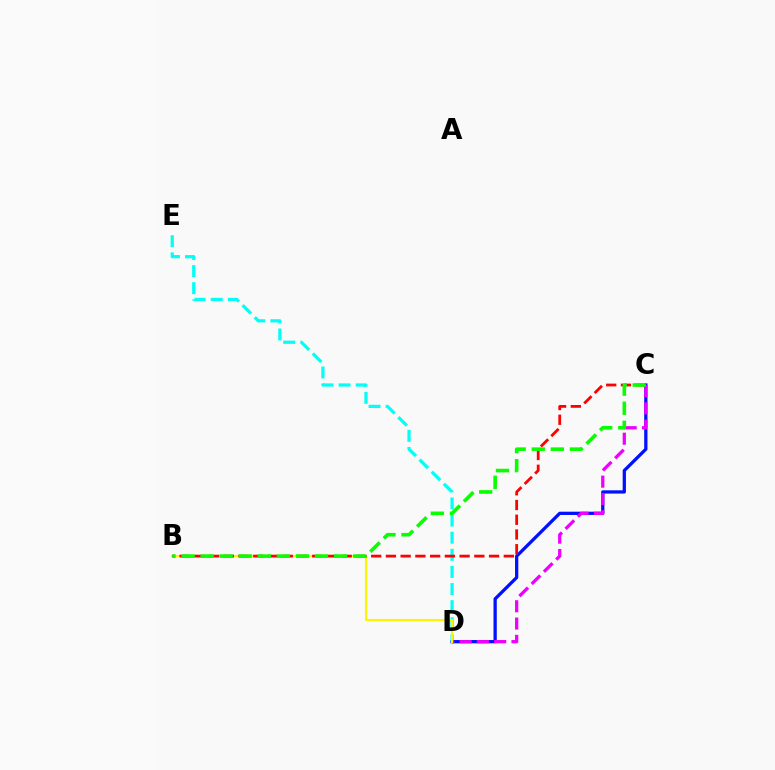{('C', 'D'): [{'color': '#0010ff', 'line_style': 'solid', 'thickness': 2.35}, {'color': '#ee00ff', 'line_style': 'dashed', 'thickness': 2.35}], ('D', 'E'): [{'color': '#00fff6', 'line_style': 'dashed', 'thickness': 2.33}], ('B', 'D'): [{'color': '#fcf500', 'line_style': 'solid', 'thickness': 1.52}], ('B', 'C'): [{'color': '#ff0000', 'line_style': 'dashed', 'thickness': 2.0}, {'color': '#08ff00', 'line_style': 'dashed', 'thickness': 2.59}]}